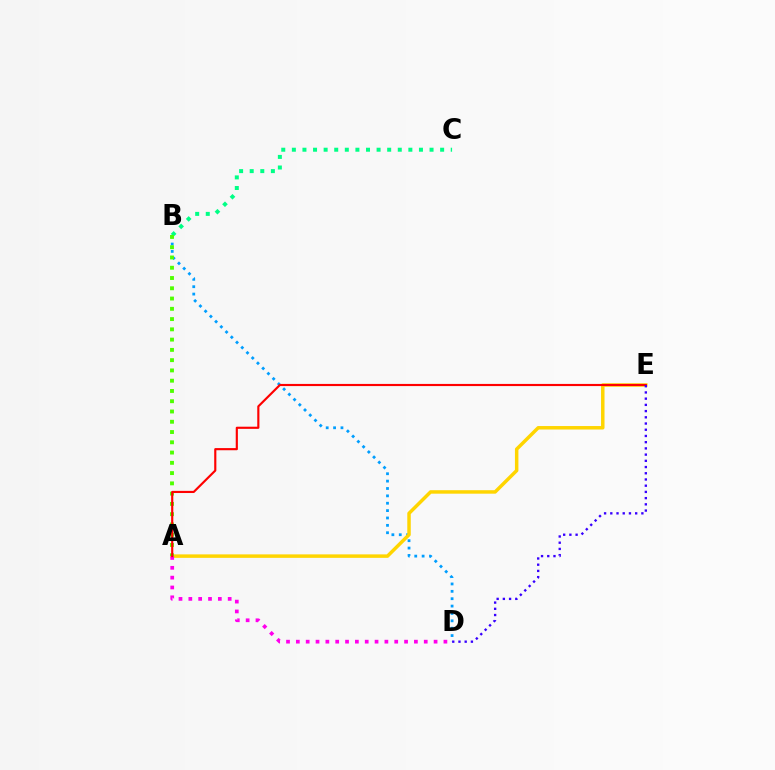{('B', 'D'): [{'color': '#009eff', 'line_style': 'dotted', 'thickness': 2.0}], ('A', 'E'): [{'color': '#ffd500', 'line_style': 'solid', 'thickness': 2.5}, {'color': '#ff0000', 'line_style': 'solid', 'thickness': 1.55}], ('B', 'C'): [{'color': '#00ff86', 'line_style': 'dotted', 'thickness': 2.88}], ('A', 'B'): [{'color': '#4fff00', 'line_style': 'dotted', 'thickness': 2.79}], ('A', 'D'): [{'color': '#ff00ed', 'line_style': 'dotted', 'thickness': 2.67}], ('D', 'E'): [{'color': '#3700ff', 'line_style': 'dotted', 'thickness': 1.69}]}